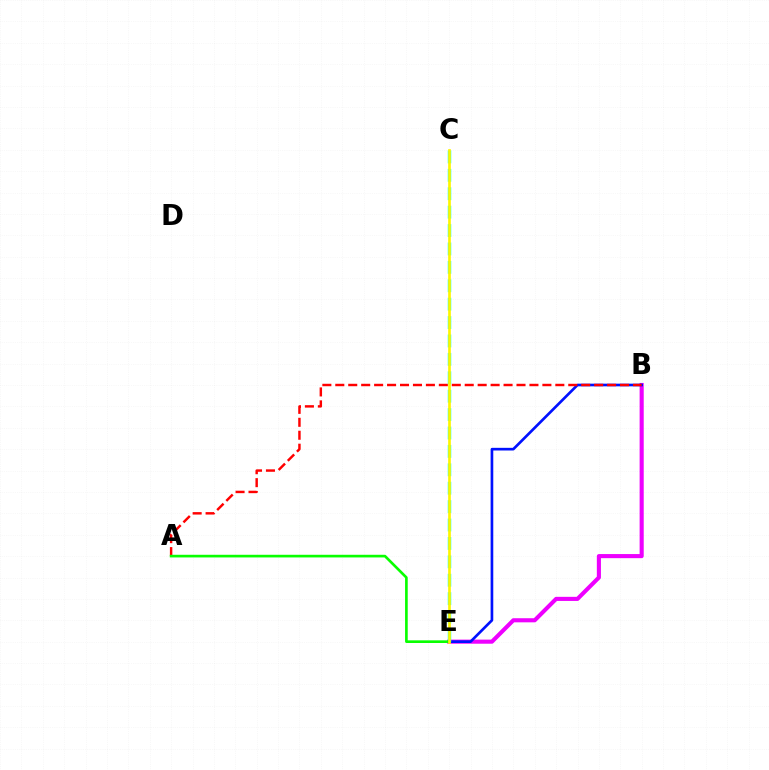{('B', 'E'): [{'color': '#ee00ff', 'line_style': 'solid', 'thickness': 2.96}, {'color': '#0010ff', 'line_style': 'solid', 'thickness': 1.92}], ('A', 'B'): [{'color': '#ff0000', 'line_style': 'dashed', 'thickness': 1.76}], ('C', 'E'): [{'color': '#00fff6', 'line_style': 'dashed', 'thickness': 2.5}, {'color': '#fcf500', 'line_style': 'solid', 'thickness': 1.93}], ('A', 'E'): [{'color': '#08ff00', 'line_style': 'solid', 'thickness': 1.91}]}